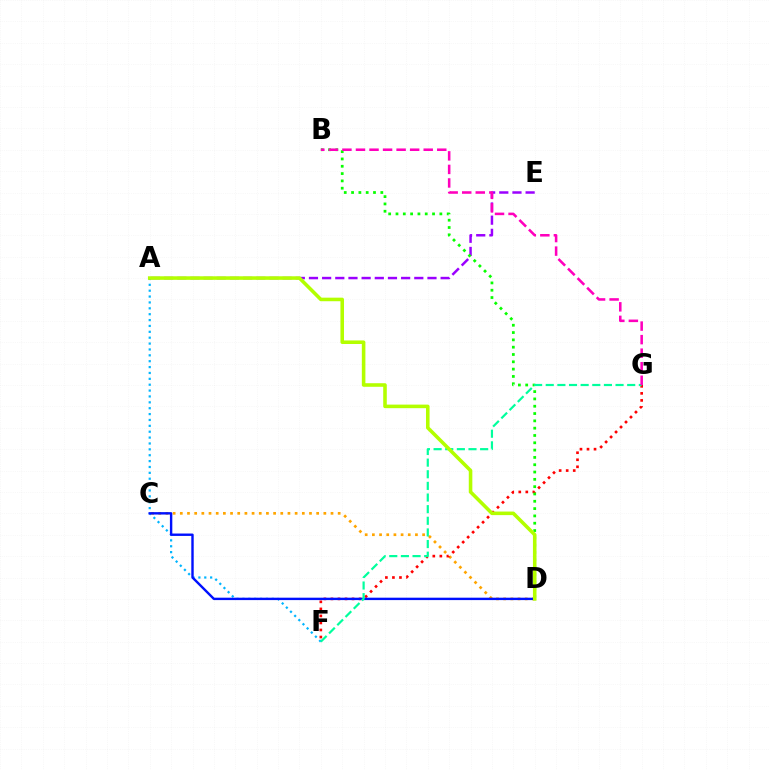{('C', 'D'): [{'color': '#ffa500', 'line_style': 'dotted', 'thickness': 1.95}, {'color': '#0010ff', 'line_style': 'solid', 'thickness': 1.73}], ('F', 'G'): [{'color': '#ff0000', 'line_style': 'dotted', 'thickness': 1.91}, {'color': '#00ff9d', 'line_style': 'dashed', 'thickness': 1.58}], ('A', 'E'): [{'color': '#9b00ff', 'line_style': 'dashed', 'thickness': 1.79}], ('B', 'D'): [{'color': '#08ff00', 'line_style': 'dotted', 'thickness': 1.99}], ('A', 'F'): [{'color': '#00b5ff', 'line_style': 'dotted', 'thickness': 1.6}], ('A', 'D'): [{'color': '#b3ff00', 'line_style': 'solid', 'thickness': 2.57}], ('B', 'G'): [{'color': '#ff00bd', 'line_style': 'dashed', 'thickness': 1.84}]}